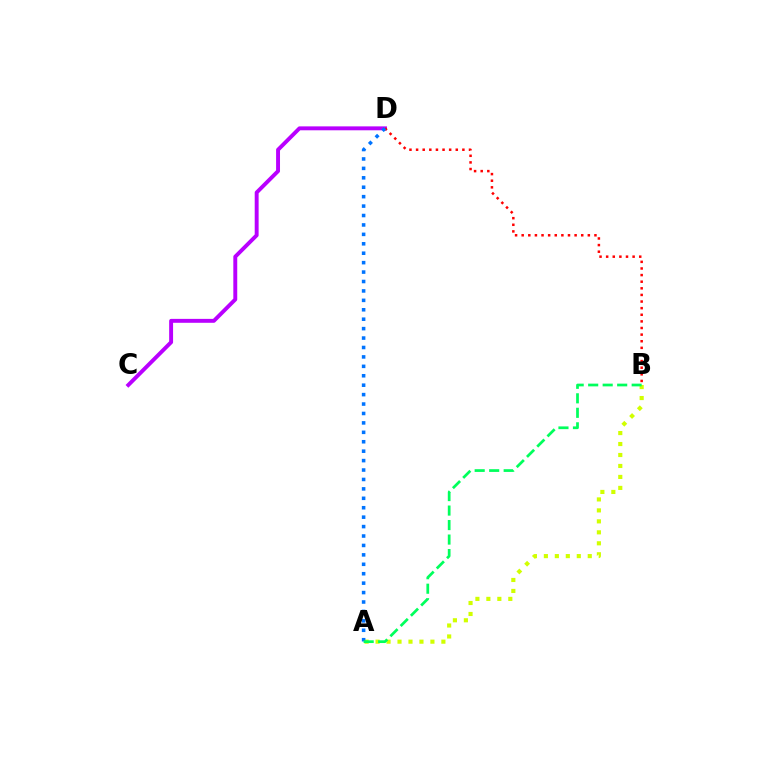{('C', 'D'): [{'color': '#b900ff', 'line_style': 'solid', 'thickness': 2.82}], ('A', 'B'): [{'color': '#d1ff00', 'line_style': 'dotted', 'thickness': 2.98}, {'color': '#00ff5c', 'line_style': 'dashed', 'thickness': 1.97}], ('B', 'D'): [{'color': '#ff0000', 'line_style': 'dotted', 'thickness': 1.8}], ('A', 'D'): [{'color': '#0074ff', 'line_style': 'dotted', 'thickness': 2.56}]}